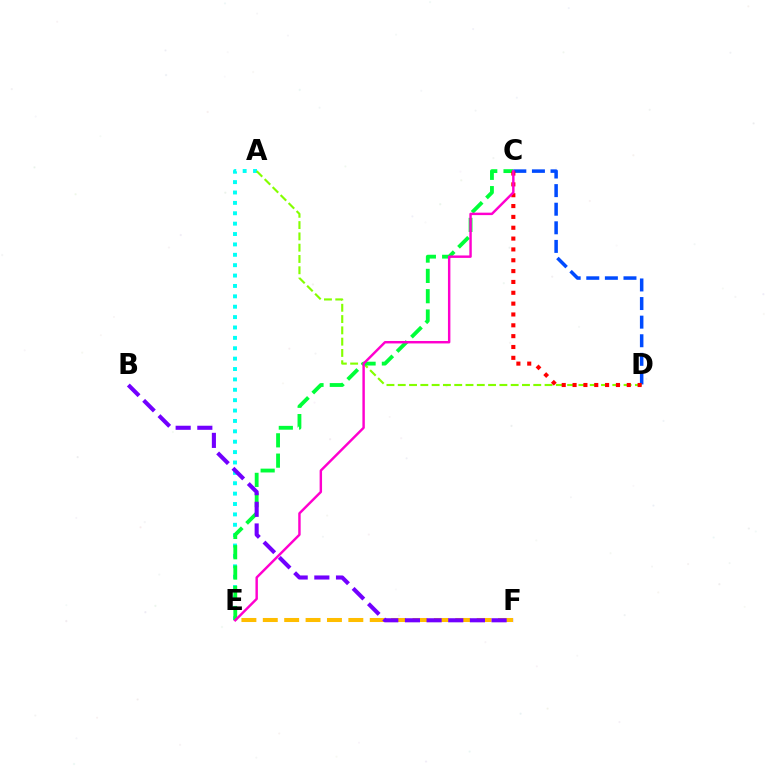{('E', 'F'): [{'color': '#ffbd00', 'line_style': 'dashed', 'thickness': 2.91}], ('A', 'E'): [{'color': '#00fff6', 'line_style': 'dotted', 'thickness': 2.82}], ('A', 'D'): [{'color': '#84ff00', 'line_style': 'dashed', 'thickness': 1.53}], ('C', 'E'): [{'color': '#00ff39', 'line_style': 'dashed', 'thickness': 2.76}, {'color': '#ff00cf', 'line_style': 'solid', 'thickness': 1.76}], ('C', 'D'): [{'color': '#004bff', 'line_style': 'dashed', 'thickness': 2.53}, {'color': '#ff0000', 'line_style': 'dotted', 'thickness': 2.95}], ('B', 'F'): [{'color': '#7200ff', 'line_style': 'dashed', 'thickness': 2.94}]}